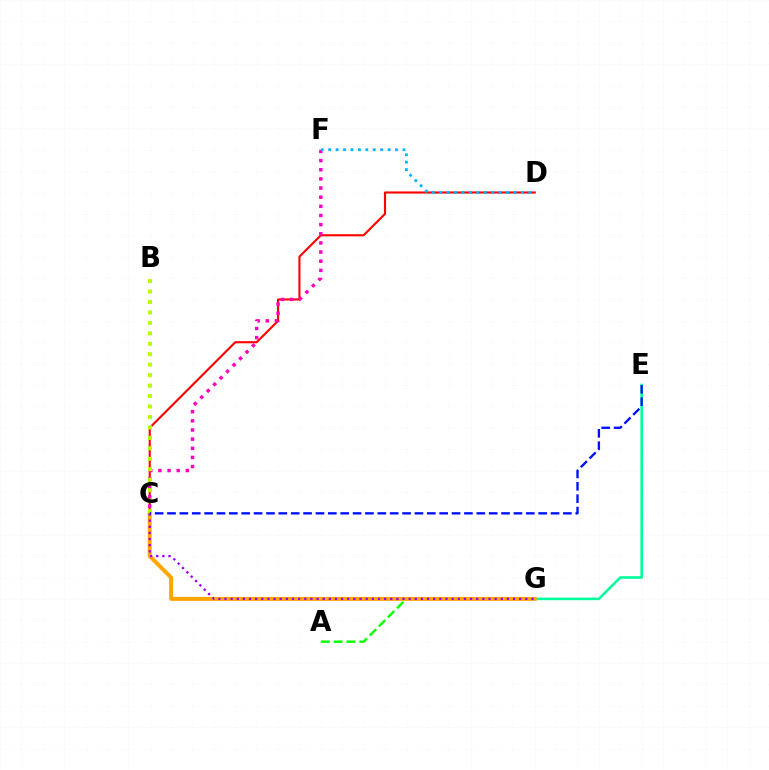{('C', 'D'): [{'color': '#ff0000', 'line_style': 'solid', 'thickness': 1.52}], ('C', 'F'): [{'color': '#ff00bd', 'line_style': 'dotted', 'thickness': 2.49}], ('E', 'G'): [{'color': '#00ff9d', 'line_style': 'solid', 'thickness': 1.87}], ('A', 'G'): [{'color': '#08ff00', 'line_style': 'dashed', 'thickness': 1.75}], ('C', 'G'): [{'color': '#ffa500', 'line_style': 'solid', 'thickness': 2.85}, {'color': '#9b00ff', 'line_style': 'dotted', 'thickness': 1.67}], ('B', 'C'): [{'color': '#b3ff00', 'line_style': 'dotted', 'thickness': 2.84}], ('C', 'E'): [{'color': '#0010ff', 'line_style': 'dashed', 'thickness': 1.68}], ('D', 'F'): [{'color': '#00b5ff', 'line_style': 'dotted', 'thickness': 2.02}]}